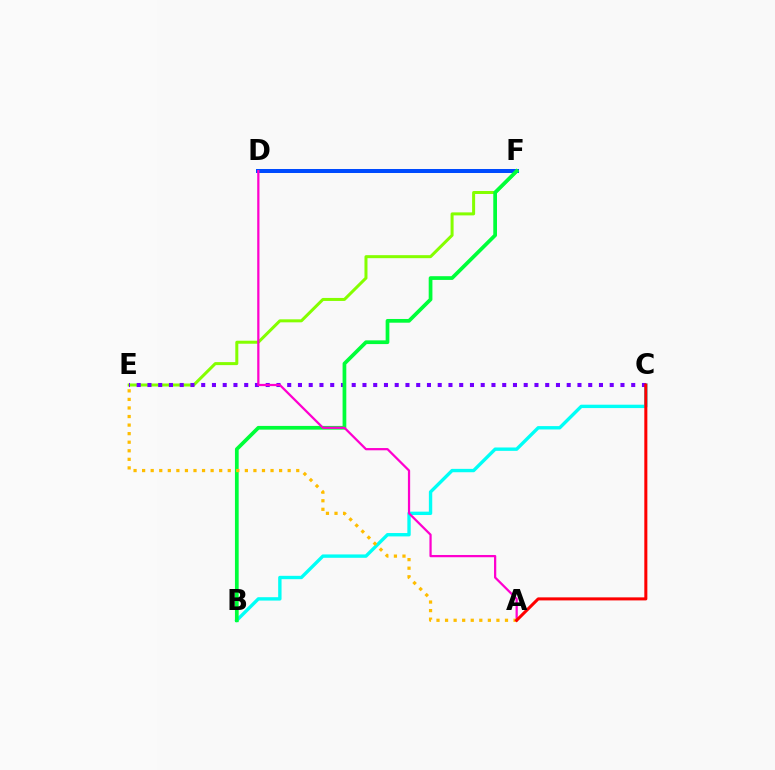{('B', 'C'): [{'color': '#00fff6', 'line_style': 'solid', 'thickness': 2.43}], ('D', 'F'): [{'color': '#004bff', 'line_style': 'solid', 'thickness': 2.87}], ('E', 'F'): [{'color': '#84ff00', 'line_style': 'solid', 'thickness': 2.17}], ('C', 'E'): [{'color': '#7200ff', 'line_style': 'dotted', 'thickness': 2.92}], ('B', 'F'): [{'color': '#00ff39', 'line_style': 'solid', 'thickness': 2.68}], ('A', 'D'): [{'color': '#ff00cf', 'line_style': 'solid', 'thickness': 1.61}], ('A', 'E'): [{'color': '#ffbd00', 'line_style': 'dotted', 'thickness': 2.33}], ('A', 'C'): [{'color': '#ff0000', 'line_style': 'solid', 'thickness': 2.19}]}